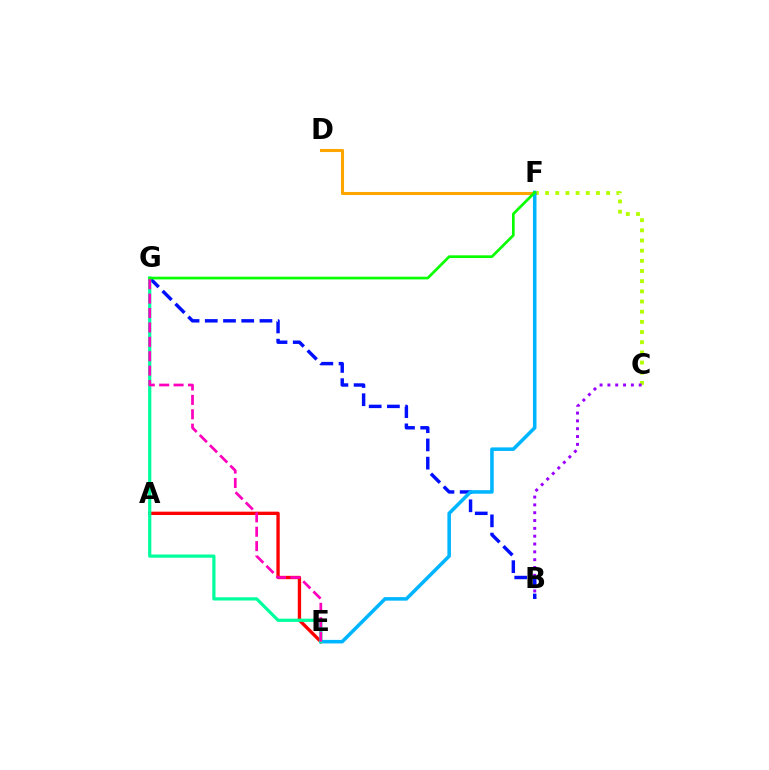{('C', 'F'): [{'color': '#b3ff00', 'line_style': 'dotted', 'thickness': 2.76}], ('B', 'C'): [{'color': '#9b00ff', 'line_style': 'dotted', 'thickness': 2.13}], ('B', 'G'): [{'color': '#0010ff', 'line_style': 'dashed', 'thickness': 2.48}], ('D', 'F'): [{'color': '#ffa500', 'line_style': 'solid', 'thickness': 2.2}], ('A', 'E'): [{'color': '#ff0000', 'line_style': 'solid', 'thickness': 2.4}], ('E', 'F'): [{'color': '#00b5ff', 'line_style': 'solid', 'thickness': 2.55}], ('E', 'G'): [{'color': '#00ff9d', 'line_style': 'solid', 'thickness': 2.32}, {'color': '#ff00bd', 'line_style': 'dashed', 'thickness': 1.96}], ('F', 'G'): [{'color': '#08ff00', 'line_style': 'solid', 'thickness': 1.94}]}